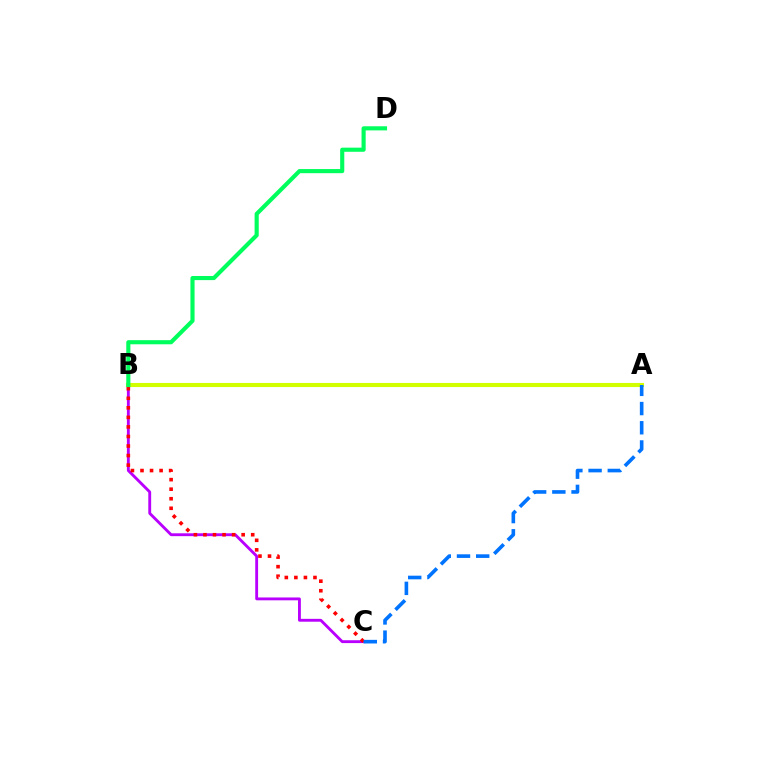{('A', 'B'): [{'color': '#d1ff00', 'line_style': 'solid', 'thickness': 2.95}], ('B', 'C'): [{'color': '#b900ff', 'line_style': 'solid', 'thickness': 2.06}, {'color': '#ff0000', 'line_style': 'dotted', 'thickness': 2.59}], ('B', 'D'): [{'color': '#00ff5c', 'line_style': 'solid', 'thickness': 2.97}], ('A', 'C'): [{'color': '#0074ff', 'line_style': 'dashed', 'thickness': 2.61}]}